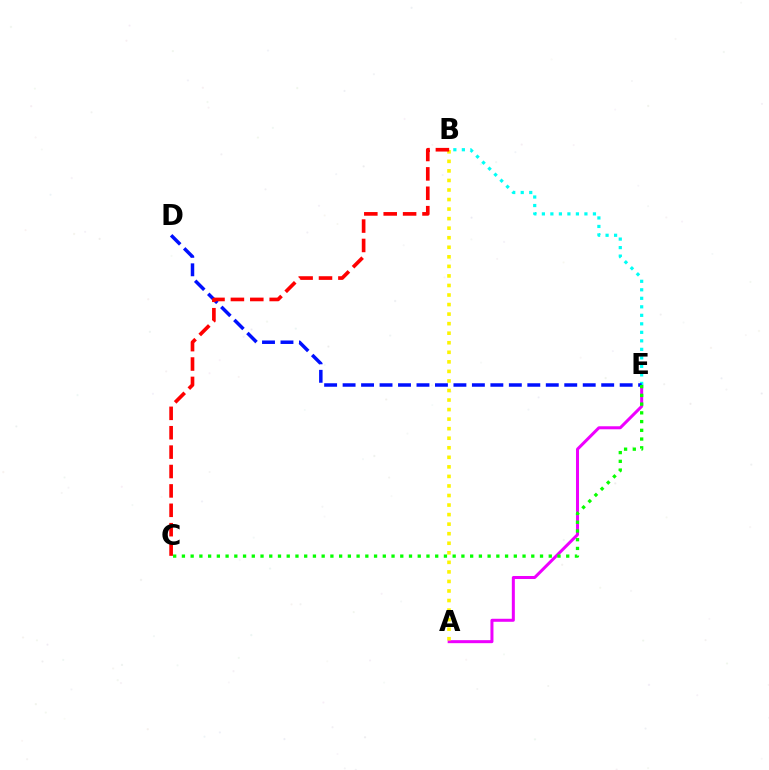{('A', 'E'): [{'color': '#ee00ff', 'line_style': 'solid', 'thickness': 2.17}], ('B', 'E'): [{'color': '#00fff6', 'line_style': 'dotted', 'thickness': 2.31}], ('A', 'B'): [{'color': '#fcf500', 'line_style': 'dotted', 'thickness': 2.59}], ('D', 'E'): [{'color': '#0010ff', 'line_style': 'dashed', 'thickness': 2.51}], ('B', 'C'): [{'color': '#ff0000', 'line_style': 'dashed', 'thickness': 2.63}], ('C', 'E'): [{'color': '#08ff00', 'line_style': 'dotted', 'thickness': 2.37}]}